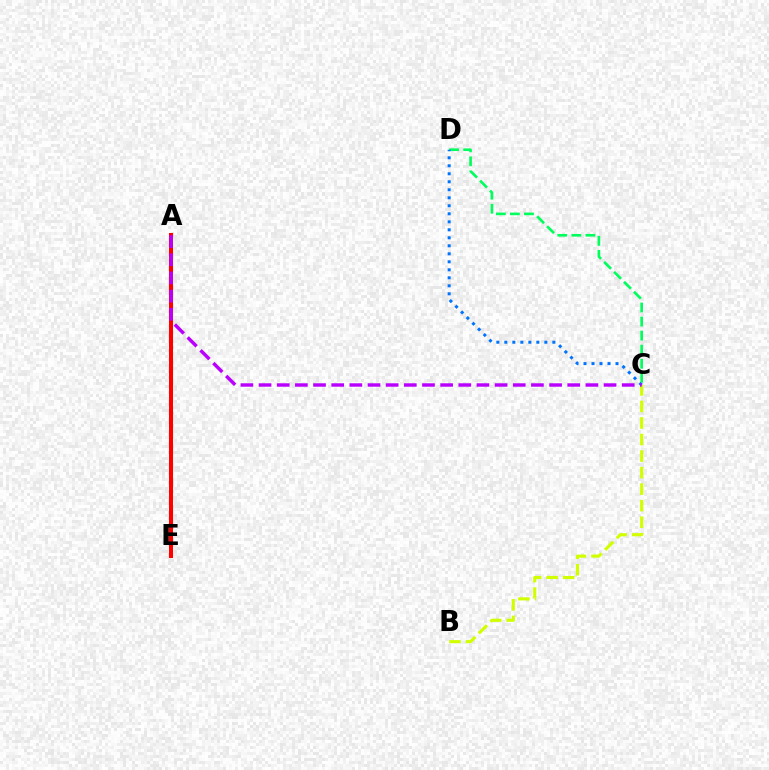{('C', 'D'): [{'color': '#00ff5c', 'line_style': 'dashed', 'thickness': 1.91}, {'color': '#0074ff', 'line_style': 'dotted', 'thickness': 2.17}], ('B', 'C'): [{'color': '#d1ff00', 'line_style': 'dashed', 'thickness': 2.25}], ('A', 'E'): [{'color': '#ff0000', 'line_style': 'solid', 'thickness': 2.93}], ('A', 'C'): [{'color': '#b900ff', 'line_style': 'dashed', 'thickness': 2.47}]}